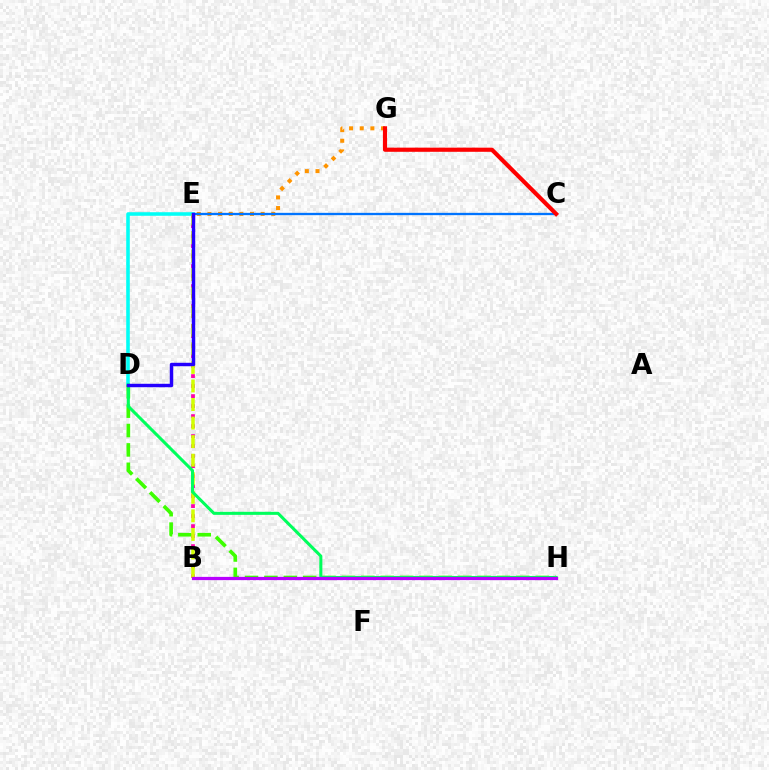{('E', 'G'): [{'color': '#ff9400', 'line_style': 'dotted', 'thickness': 2.89}], ('B', 'E'): [{'color': '#ff00ac', 'line_style': 'dotted', 'thickness': 2.72}, {'color': '#d1ff00', 'line_style': 'dashed', 'thickness': 2.52}], ('D', 'E'): [{'color': '#00fff6', 'line_style': 'solid', 'thickness': 2.57}, {'color': '#2500ff', 'line_style': 'solid', 'thickness': 2.47}], ('D', 'H'): [{'color': '#3dff00', 'line_style': 'dashed', 'thickness': 2.63}, {'color': '#00ff5c', 'line_style': 'solid', 'thickness': 2.19}], ('C', 'E'): [{'color': '#0074ff', 'line_style': 'solid', 'thickness': 1.66}], ('B', 'H'): [{'color': '#b900ff', 'line_style': 'solid', 'thickness': 2.33}], ('C', 'G'): [{'color': '#ff0000', 'line_style': 'solid', 'thickness': 2.99}]}